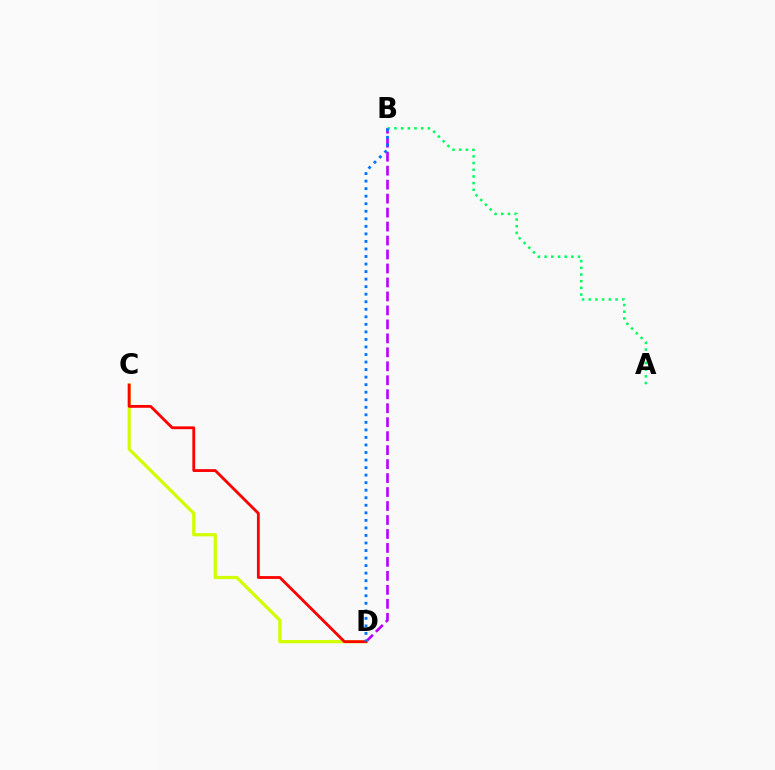{('B', 'D'): [{'color': '#b900ff', 'line_style': 'dashed', 'thickness': 1.9}, {'color': '#0074ff', 'line_style': 'dotted', 'thickness': 2.05}], ('A', 'B'): [{'color': '#00ff5c', 'line_style': 'dotted', 'thickness': 1.82}], ('C', 'D'): [{'color': '#d1ff00', 'line_style': 'solid', 'thickness': 2.32}, {'color': '#ff0000', 'line_style': 'solid', 'thickness': 2.03}]}